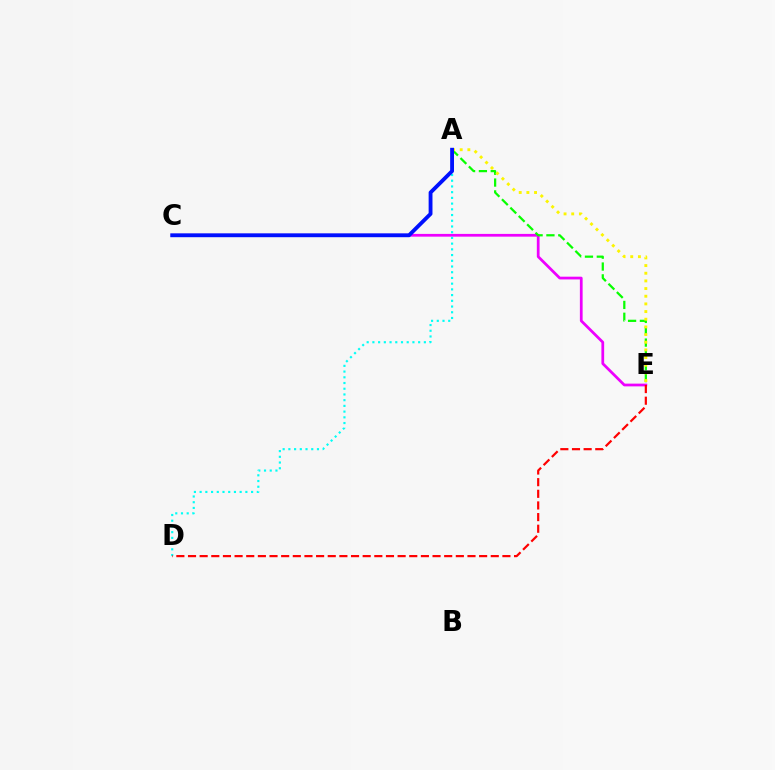{('C', 'E'): [{'color': '#ee00ff', 'line_style': 'solid', 'thickness': 1.98}], ('A', 'D'): [{'color': '#00fff6', 'line_style': 'dotted', 'thickness': 1.55}], ('A', 'E'): [{'color': '#08ff00', 'line_style': 'dashed', 'thickness': 1.61}, {'color': '#fcf500', 'line_style': 'dotted', 'thickness': 2.08}], ('A', 'C'): [{'color': '#0010ff', 'line_style': 'solid', 'thickness': 2.77}], ('D', 'E'): [{'color': '#ff0000', 'line_style': 'dashed', 'thickness': 1.58}]}